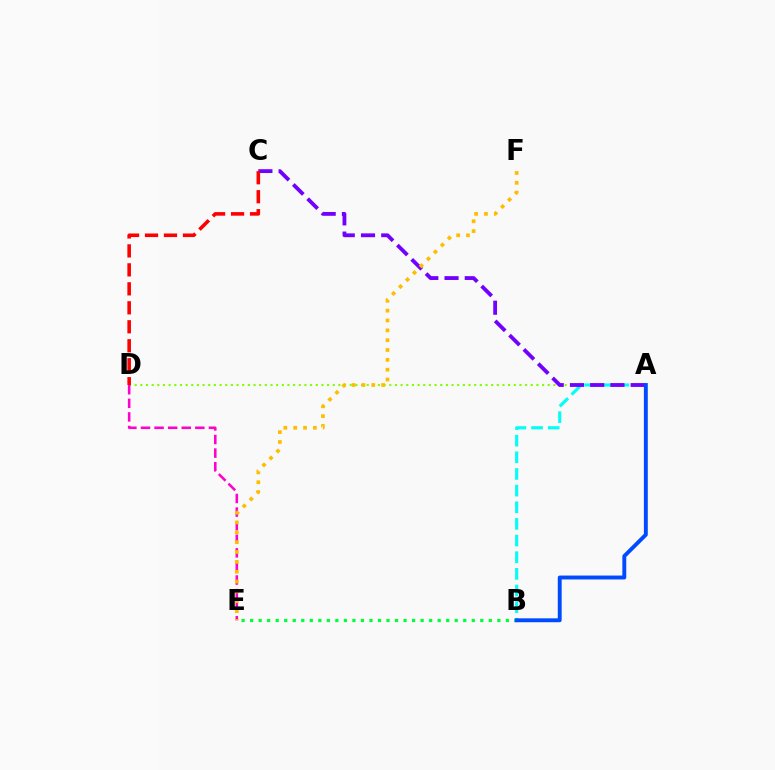{('A', 'D'): [{'color': '#84ff00', 'line_style': 'dotted', 'thickness': 1.54}], ('D', 'E'): [{'color': '#ff00cf', 'line_style': 'dashed', 'thickness': 1.85}], ('A', 'B'): [{'color': '#00fff6', 'line_style': 'dashed', 'thickness': 2.26}, {'color': '#004bff', 'line_style': 'solid', 'thickness': 2.81}], ('A', 'C'): [{'color': '#7200ff', 'line_style': 'dashed', 'thickness': 2.75}], ('E', 'F'): [{'color': '#ffbd00', 'line_style': 'dotted', 'thickness': 2.67}], ('B', 'E'): [{'color': '#00ff39', 'line_style': 'dotted', 'thickness': 2.32}], ('C', 'D'): [{'color': '#ff0000', 'line_style': 'dashed', 'thickness': 2.58}]}